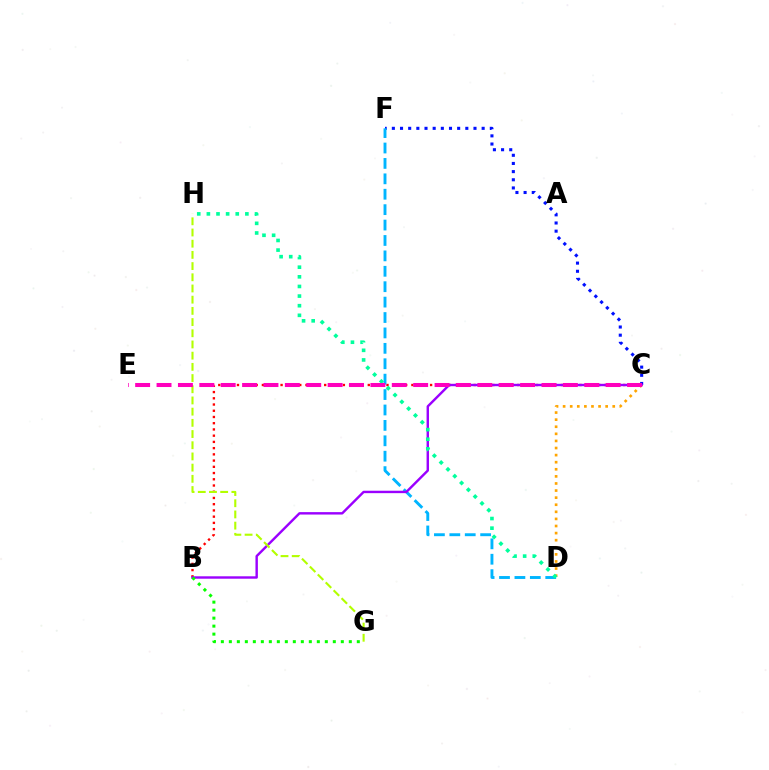{('C', 'F'): [{'color': '#0010ff', 'line_style': 'dotted', 'thickness': 2.22}], ('B', 'C'): [{'color': '#ff0000', 'line_style': 'dotted', 'thickness': 1.69}, {'color': '#9b00ff', 'line_style': 'solid', 'thickness': 1.74}], ('D', 'F'): [{'color': '#00b5ff', 'line_style': 'dashed', 'thickness': 2.09}], ('B', 'G'): [{'color': '#08ff00', 'line_style': 'dotted', 'thickness': 2.17}], ('C', 'D'): [{'color': '#ffa500', 'line_style': 'dotted', 'thickness': 1.93}], ('G', 'H'): [{'color': '#b3ff00', 'line_style': 'dashed', 'thickness': 1.52}], ('D', 'H'): [{'color': '#00ff9d', 'line_style': 'dotted', 'thickness': 2.62}], ('C', 'E'): [{'color': '#ff00bd', 'line_style': 'dashed', 'thickness': 2.91}]}